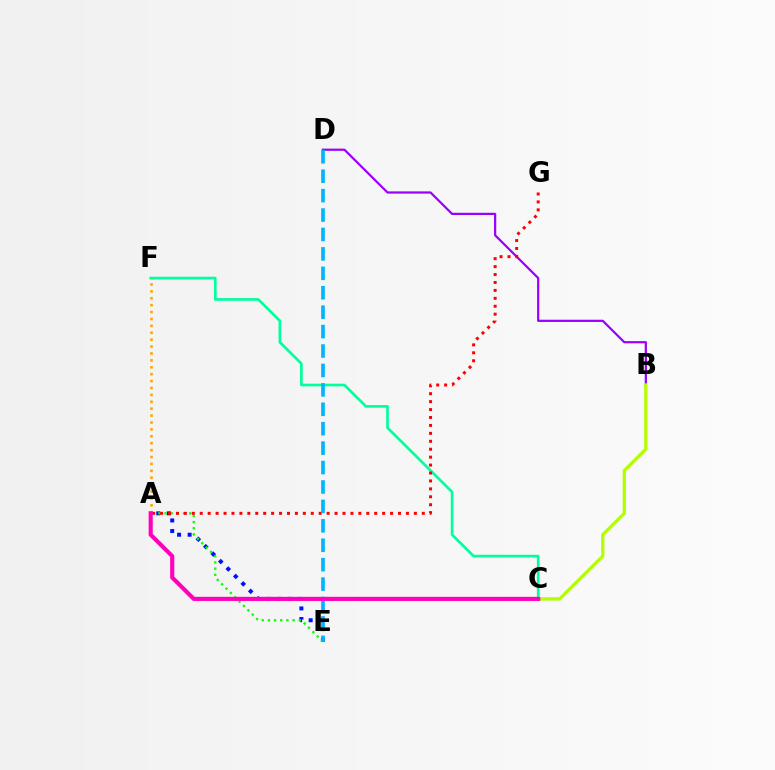{('A', 'E'): [{'color': '#0010ff', 'line_style': 'dotted', 'thickness': 2.87}, {'color': '#08ff00', 'line_style': 'dotted', 'thickness': 1.68}], ('B', 'D'): [{'color': '#9b00ff', 'line_style': 'solid', 'thickness': 1.6}], ('A', 'F'): [{'color': '#ffa500', 'line_style': 'dotted', 'thickness': 1.87}], ('C', 'F'): [{'color': '#00ff9d', 'line_style': 'solid', 'thickness': 1.92}], ('A', 'G'): [{'color': '#ff0000', 'line_style': 'dotted', 'thickness': 2.15}], ('B', 'C'): [{'color': '#b3ff00', 'line_style': 'solid', 'thickness': 2.37}], ('D', 'E'): [{'color': '#00b5ff', 'line_style': 'dashed', 'thickness': 2.64}], ('A', 'C'): [{'color': '#ff00bd', 'line_style': 'solid', 'thickness': 2.97}]}